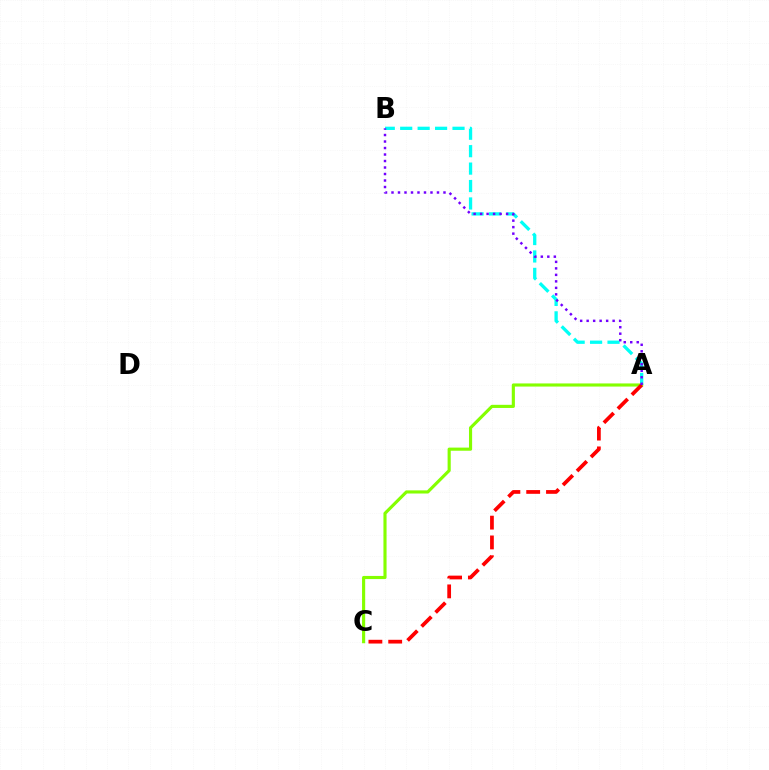{('A', 'B'): [{'color': '#00fff6', 'line_style': 'dashed', 'thickness': 2.37}, {'color': '#7200ff', 'line_style': 'dotted', 'thickness': 1.77}], ('A', 'C'): [{'color': '#84ff00', 'line_style': 'solid', 'thickness': 2.26}, {'color': '#ff0000', 'line_style': 'dashed', 'thickness': 2.69}]}